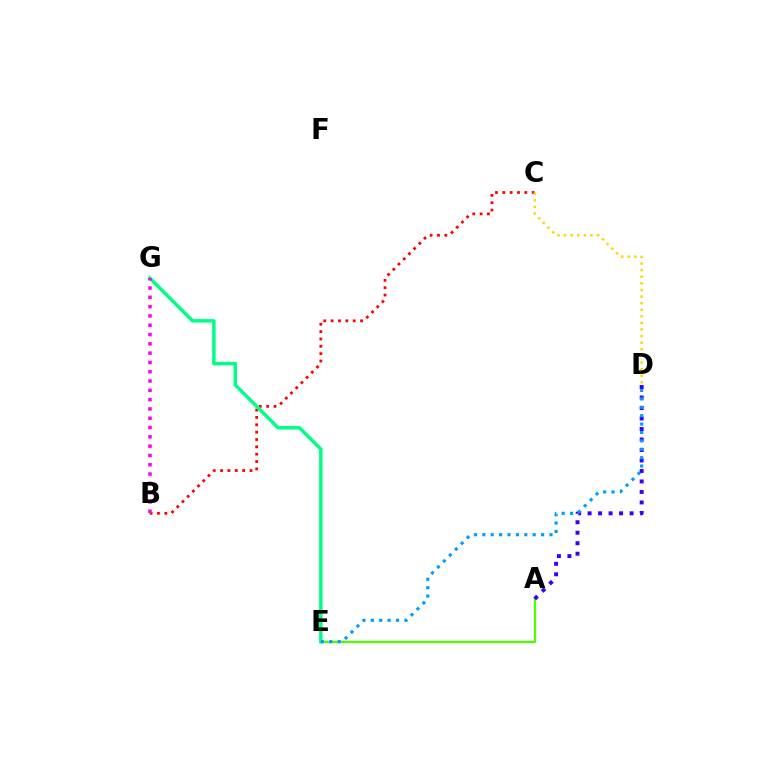{('A', 'E'): [{'color': '#4fff00', 'line_style': 'solid', 'thickness': 1.63}], ('A', 'D'): [{'color': '#3700ff', 'line_style': 'dotted', 'thickness': 2.85}], ('B', 'C'): [{'color': '#ff0000', 'line_style': 'dotted', 'thickness': 2.0}], ('C', 'D'): [{'color': '#ffd500', 'line_style': 'dotted', 'thickness': 1.79}], ('E', 'G'): [{'color': '#00ff86', 'line_style': 'solid', 'thickness': 2.51}], ('B', 'G'): [{'color': '#ff00ed', 'line_style': 'dotted', 'thickness': 2.53}], ('D', 'E'): [{'color': '#009eff', 'line_style': 'dotted', 'thickness': 2.28}]}